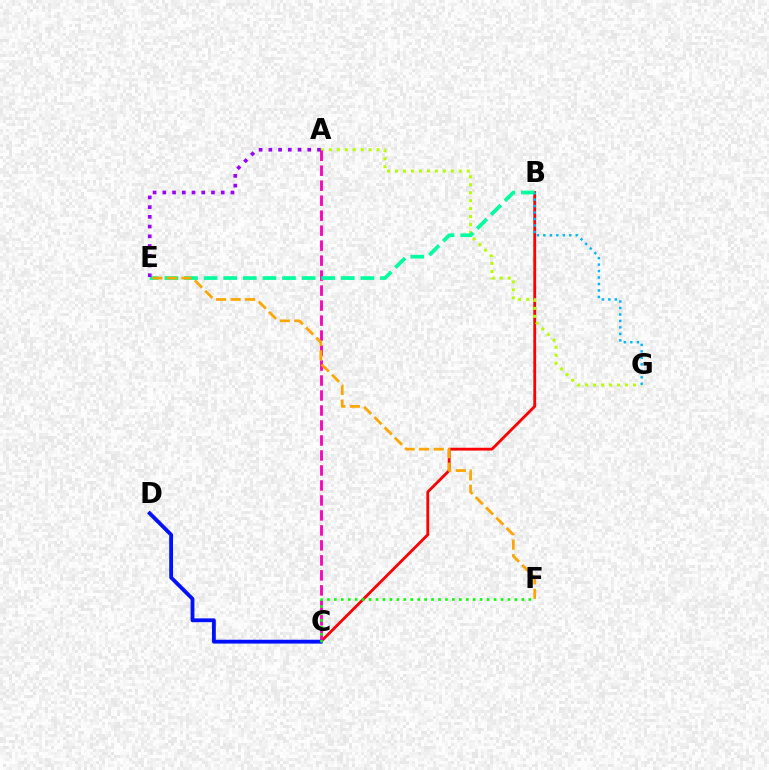{('B', 'C'): [{'color': '#ff0000', 'line_style': 'solid', 'thickness': 2.03}], ('A', 'G'): [{'color': '#b3ff00', 'line_style': 'dotted', 'thickness': 2.16}], ('A', 'C'): [{'color': '#ff00bd', 'line_style': 'dashed', 'thickness': 2.04}], ('B', 'E'): [{'color': '#00ff9d', 'line_style': 'dashed', 'thickness': 2.66}], ('C', 'D'): [{'color': '#0010ff', 'line_style': 'solid', 'thickness': 2.75}], ('E', 'F'): [{'color': '#ffa500', 'line_style': 'dashed', 'thickness': 1.97}], ('A', 'E'): [{'color': '#9b00ff', 'line_style': 'dotted', 'thickness': 2.64}], ('B', 'G'): [{'color': '#00b5ff', 'line_style': 'dotted', 'thickness': 1.76}], ('C', 'F'): [{'color': '#08ff00', 'line_style': 'dotted', 'thickness': 1.89}]}